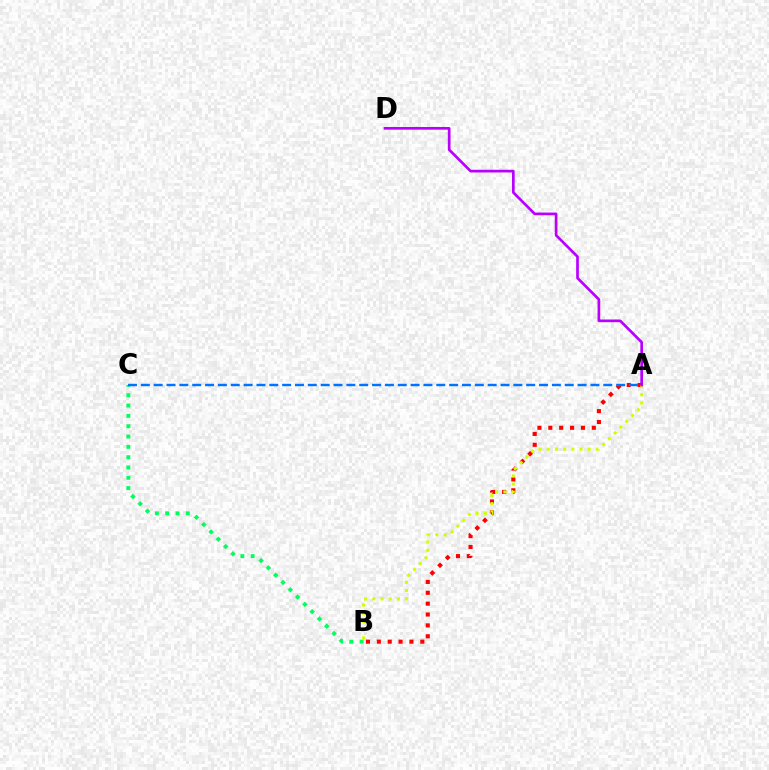{('B', 'C'): [{'color': '#00ff5c', 'line_style': 'dotted', 'thickness': 2.8}], ('A', 'B'): [{'color': '#ff0000', 'line_style': 'dotted', 'thickness': 2.95}, {'color': '#d1ff00', 'line_style': 'dotted', 'thickness': 2.22}], ('A', 'C'): [{'color': '#0074ff', 'line_style': 'dashed', 'thickness': 1.75}], ('A', 'D'): [{'color': '#b900ff', 'line_style': 'solid', 'thickness': 1.94}]}